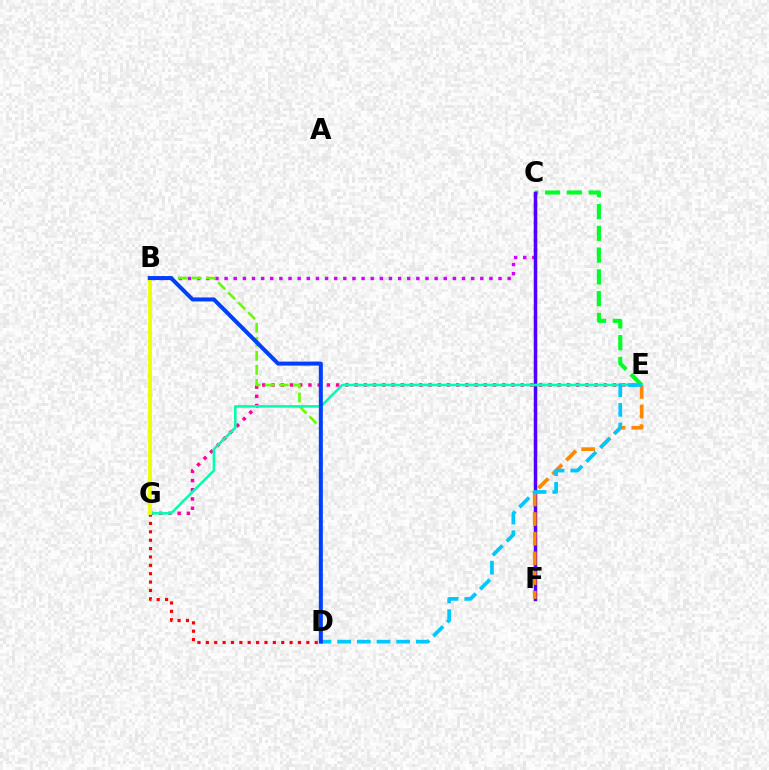{('C', 'E'): [{'color': '#00ff27', 'line_style': 'dashed', 'thickness': 2.96}], ('D', 'G'): [{'color': '#ff0000', 'line_style': 'dotted', 'thickness': 2.28}], ('B', 'C'): [{'color': '#d600ff', 'line_style': 'dotted', 'thickness': 2.48}], ('E', 'G'): [{'color': '#ff00a0', 'line_style': 'dotted', 'thickness': 2.51}, {'color': '#00ffaf', 'line_style': 'solid', 'thickness': 1.86}], ('C', 'F'): [{'color': '#4f00ff', 'line_style': 'solid', 'thickness': 2.51}], ('B', 'D'): [{'color': '#66ff00', 'line_style': 'dashed', 'thickness': 1.91}, {'color': '#003fff', 'line_style': 'solid', 'thickness': 2.89}], ('B', 'G'): [{'color': '#eeff00', 'line_style': 'solid', 'thickness': 2.75}], ('E', 'F'): [{'color': '#ff8800', 'line_style': 'dashed', 'thickness': 2.67}], ('D', 'E'): [{'color': '#00c7ff', 'line_style': 'dashed', 'thickness': 2.67}]}